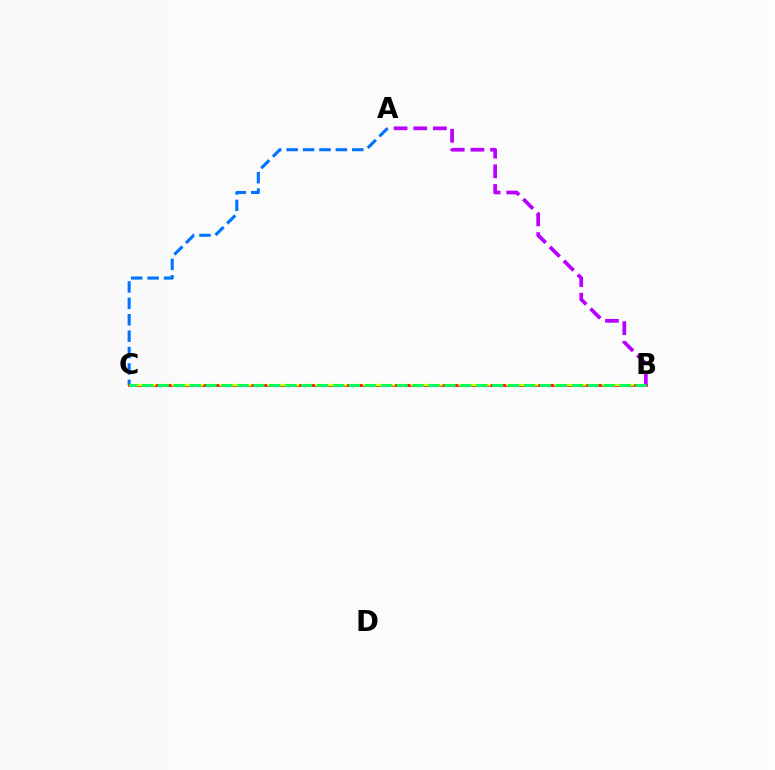{('A', 'C'): [{'color': '#0074ff', 'line_style': 'dashed', 'thickness': 2.23}], ('B', 'C'): [{'color': '#ff0000', 'line_style': 'solid', 'thickness': 1.89}, {'color': '#d1ff00', 'line_style': 'dashed', 'thickness': 1.62}, {'color': '#00ff5c', 'line_style': 'dashed', 'thickness': 2.16}], ('A', 'B'): [{'color': '#b900ff', 'line_style': 'dashed', 'thickness': 2.67}]}